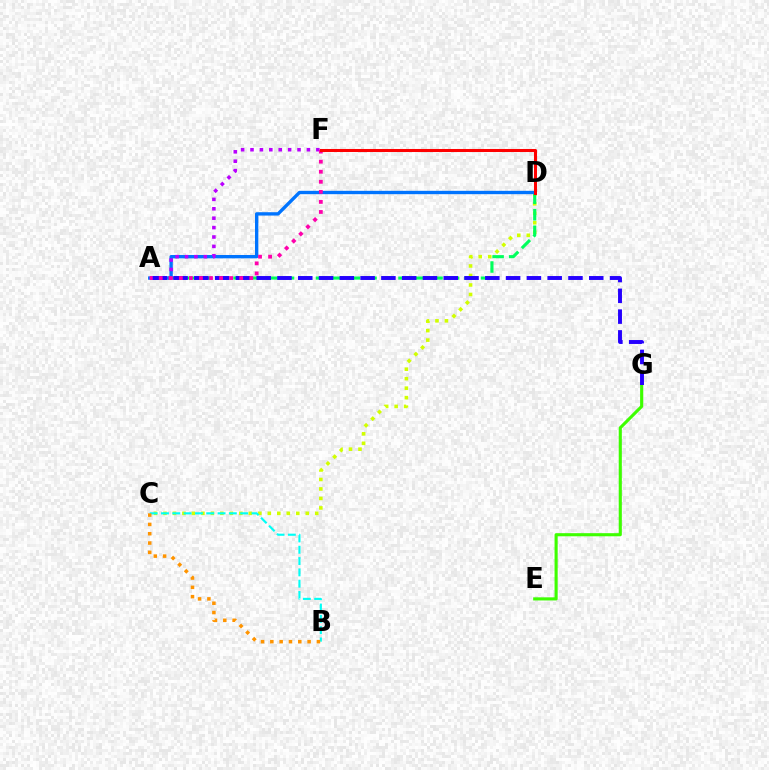{('C', 'D'): [{'color': '#d1ff00', 'line_style': 'dotted', 'thickness': 2.58}], ('A', 'D'): [{'color': '#00ff5c', 'line_style': 'dashed', 'thickness': 2.24}, {'color': '#0074ff', 'line_style': 'solid', 'thickness': 2.41}], ('A', 'F'): [{'color': '#b900ff', 'line_style': 'dotted', 'thickness': 2.56}, {'color': '#ff00ac', 'line_style': 'dotted', 'thickness': 2.73}], ('E', 'G'): [{'color': '#3dff00', 'line_style': 'solid', 'thickness': 2.24}], ('B', 'C'): [{'color': '#00fff6', 'line_style': 'dashed', 'thickness': 1.54}, {'color': '#ff9400', 'line_style': 'dotted', 'thickness': 2.53}], ('A', 'G'): [{'color': '#2500ff', 'line_style': 'dashed', 'thickness': 2.82}], ('D', 'F'): [{'color': '#ff0000', 'line_style': 'solid', 'thickness': 2.19}]}